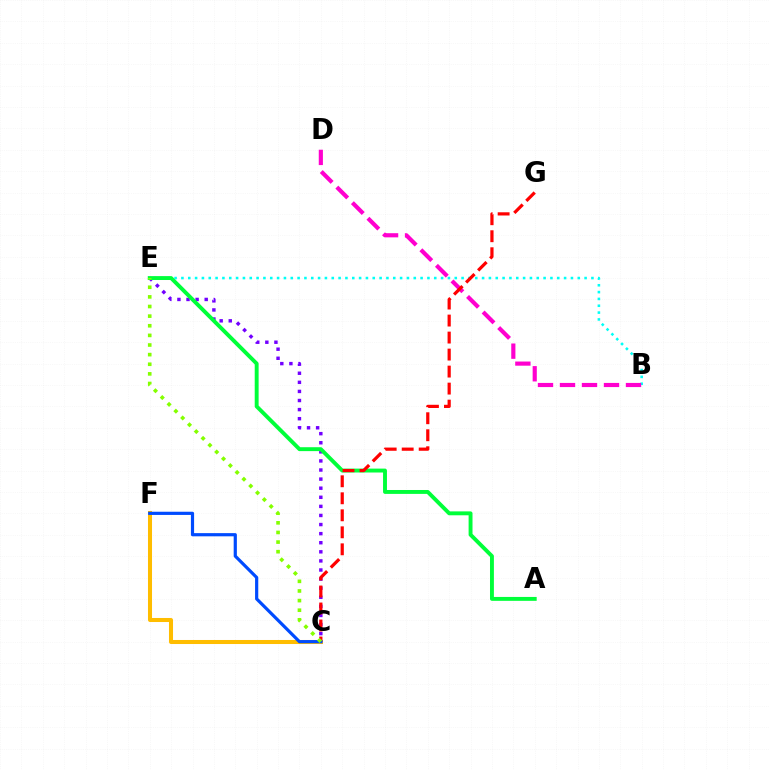{('B', 'E'): [{'color': '#00fff6', 'line_style': 'dotted', 'thickness': 1.86}], ('C', 'F'): [{'color': '#ffbd00', 'line_style': 'solid', 'thickness': 2.91}, {'color': '#004bff', 'line_style': 'solid', 'thickness': 2.3}], ('C', 'E'): [{'color': '#7200ff', 'line_style': 'dotted', 'thickness': 2.47}, {'color': '#84ff00', 'line_style': 'dotted', 'thickness': 2.61}], ('A', 'E'): [{'color': '#00ff39', 'line_style': 'solid', 'thickness': 2.81}], ('B', 'D'): [{'color': '#ff00cf', 'line_style': 'dashed', 'thickness': 2.99}], ('C', 'G'): [{'color': '#ff0000', 'line_style': 'dashed', 'thickness': 2.31}]}